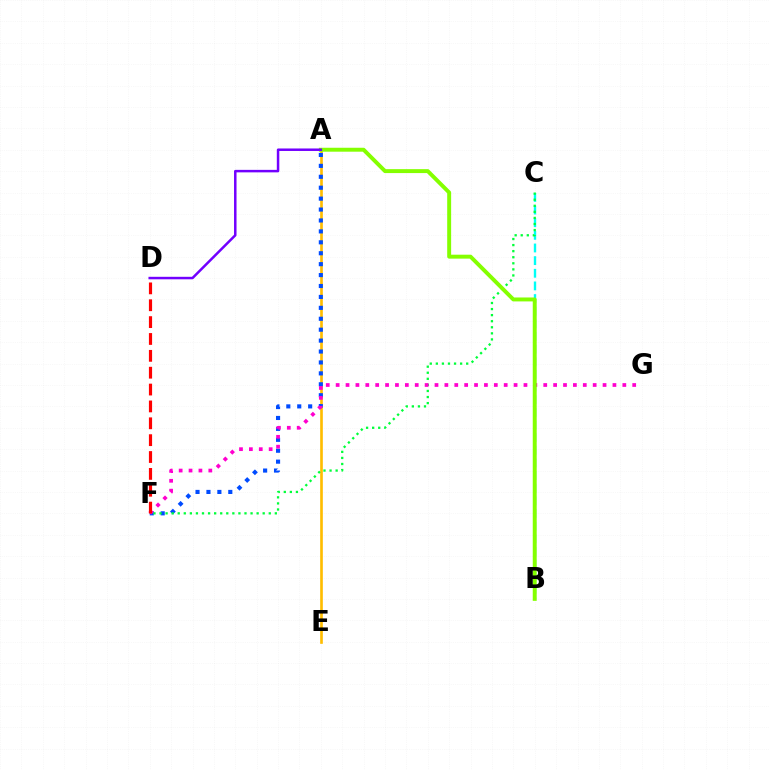{('A', 'E'): [{'color': '#ffbd00', 'line_style': 'solid', 'thickness': 1.91}], ('B', 'C'): [{'color': '#00fff6', 'line_style': 'dashed', 'thickness': 1.72}], ('A', 'F'): [{'color': '#004bff', 'line_style': 'dotted', 'thickness': 2.97}], ('C', 'F'): [{'color': '#00ff39', 'line_style': 'dotted', 'thickness': 1.65}], ('F', 'G'): [{'color': '#ff00cf', 'line_style': 'dotted', 'thickness': 2.69}], ('A', 'B'): [{'color': '#84ff00', 'line_style': 'solid', 'thickness': 2.83}], ('D', 'F'): [{'color': '#ff0000', 'line_style': 'dashed', 'thickness': 2.29}], ('A', 'D'): [{'color': '#7200ff', 'line_style': 'solid', 'thickness': 1.8}]}